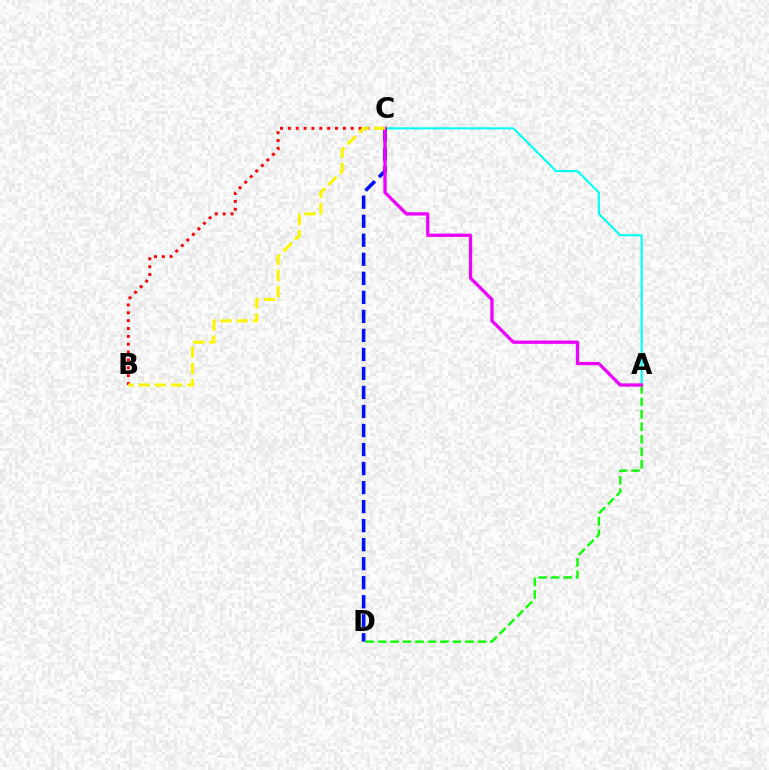{('A', 'D'): [{'color': '#08ff00', 'line_style': 'dashed', 'thickness': 1.7}], ('A', 'C'): [{'color': '#00fff6', 'line_style': 'solid', 'thickness': 1.52}, {'color': '#ee00ff', 'line_style': 'solid', 'thickness': 2.36}], ('C', 'D'): [{'color': '#0010ff', 'line_style': 'dashed', 'thickness': 2.58}], ('B', 'C'): [{'color': '#ff0000', 'line_style': 'dotted', 'thickness': 2.13}, {'color': '#fcf500', 'line_style': 'dashed', 'thickness': 2.2}]}